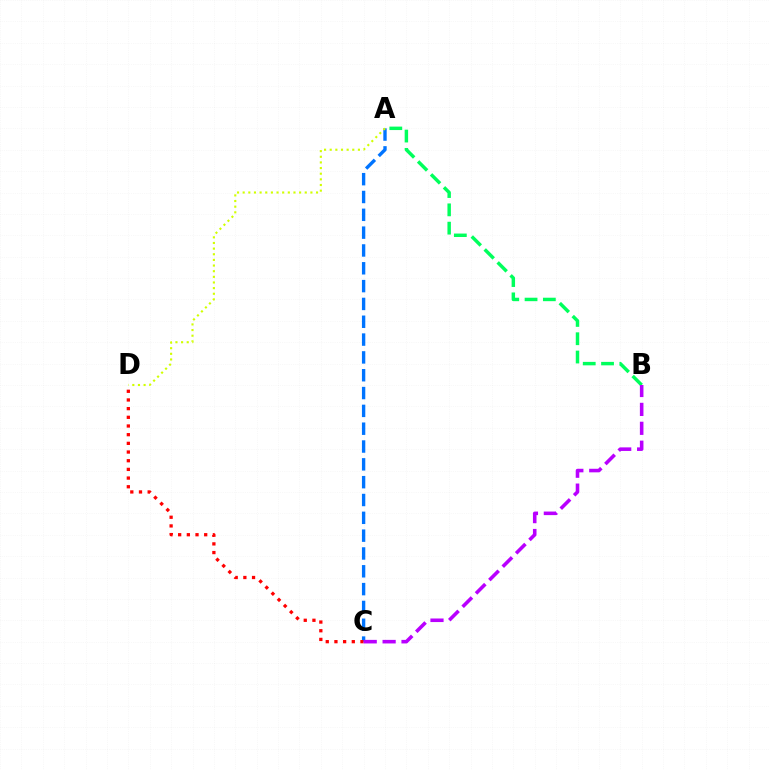{('A', 'C'): [{'color': '#0074ff', 'line_style': 'dashed', 'thickness': 2.42}], ('C', 'D'): [{'color': '#ff0000', 'line_style': 'dotted', 'thickness': 2.36}], ('A', 'B'): [{'color': '#00ff5c', 'line_style': 'dashed', 'thickness': 2.49}], ('B', 'C'): [{'color': '#b900ff', 'line_style': 'dashed', 'thickness': 2.57}], ('A', 'D'): [{'color': '#d1ff00', 'line_style': 'dotted', 'thickness': 1.53}]}